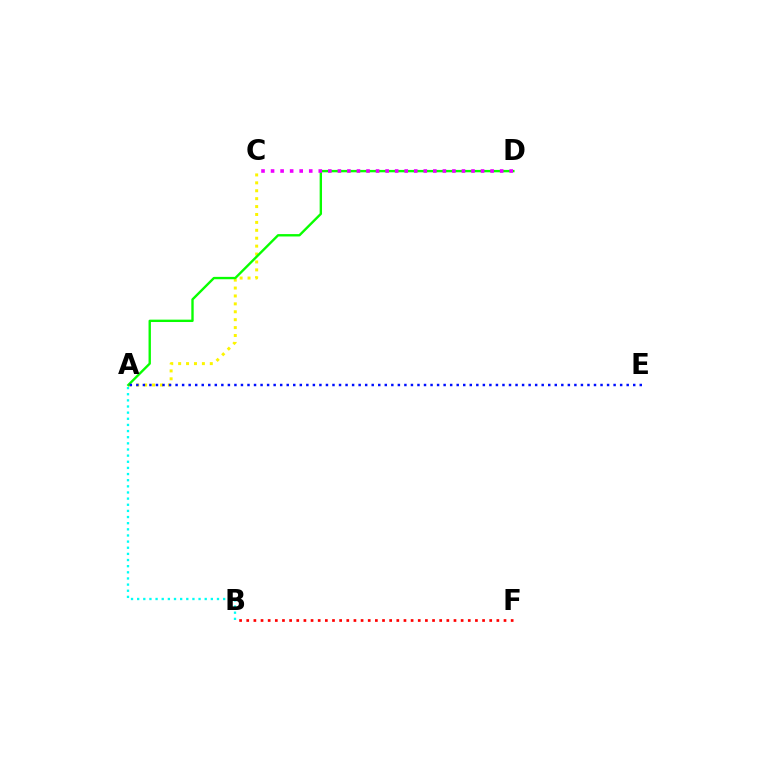{('A', 'C'): [{'color': '#fcf500', 'line_style': 'dotted', 'thickness': 2.15}], ('A', 'B'): [{'color': '#00fff6', 'line_style': 'dotted', 'thickness': 1.67}], ('A', 'D'): [{'color': '#08ff00', 'line_style': 'solid', 'thickness': 1.71}], ('C', 'D'): [{'color': '#ee00ff', 'line_style': 'dotted', 'thickness': 2.59}], ('A', 'E'): [{'color': '#0010ff', 'line_style': 'dotted', 'thickness': 1.78}], ('B', 'F'): [{'color': '#ff0000', 'line_style': 'dotted', 'thickness': 1.94}]}